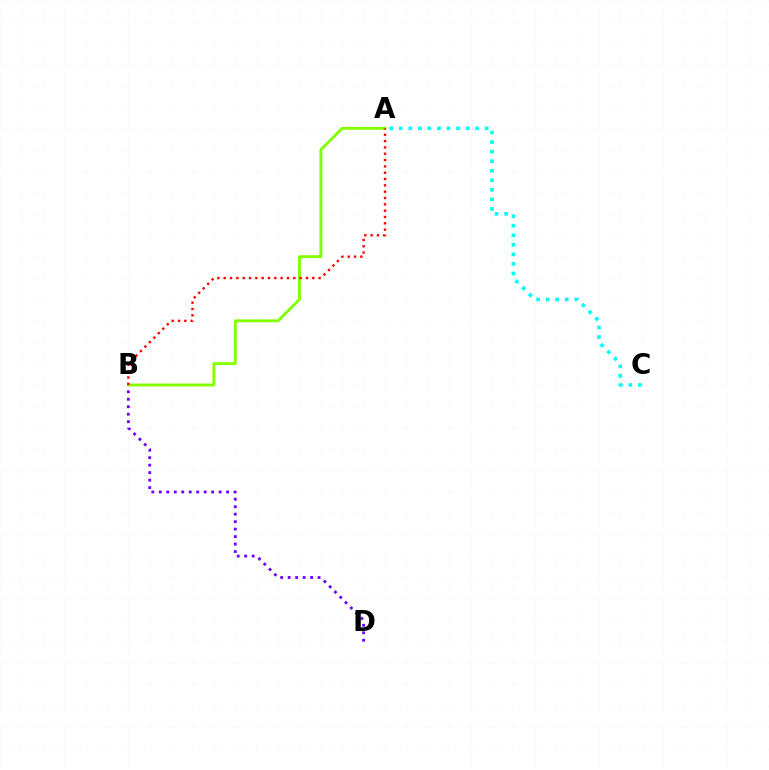{('B', 'D'): [{'color': '#7200ff', 'line_style': 'dotted', 'thickness': 2.03}], ('A', 'C'): [{'color': '#00fff6', 'line_style': 'dotted', 'thickness': 2.59}], ('A', 'B'): [{'color': '#84ff00', 'line_style': 'solid', 'thickness': 2.07}, {'color': '#ff0000', 'line_style': 'dotted', 'thickness': 1.72}]}